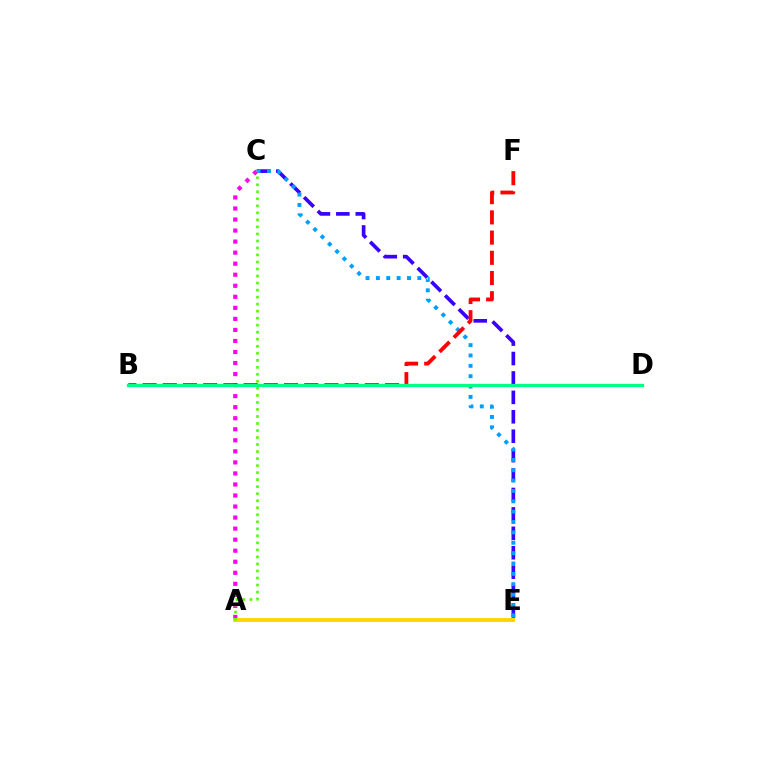{('C', 'E'): [{'color': '#3700ff', 'line_style': 'dashed', 'thickness': 2.64}, {'color': '#009eff', 'line_style': 'dotted', 'thickness': 2.81}], ('A', 'C'): [{'color': '#ff00ed', 'line_style': 'dotted', 'thickness': 3.0}, {'color': '#4fff00', 'line_style': 'dotted', 'thickness': 1.91}], ('A', 'E'): [{'color': '#ffd500', 'line_style': 'solid', 'thickness': 2.83}], ('B', 'F'): [{'color': '#ff0000', 'line_style': 'dashed', 'thickness': 2.74}], ('B', 'D'): [{'color': '#00ff86', 'line_style': 'solid', 'thickness': 2.37}]}